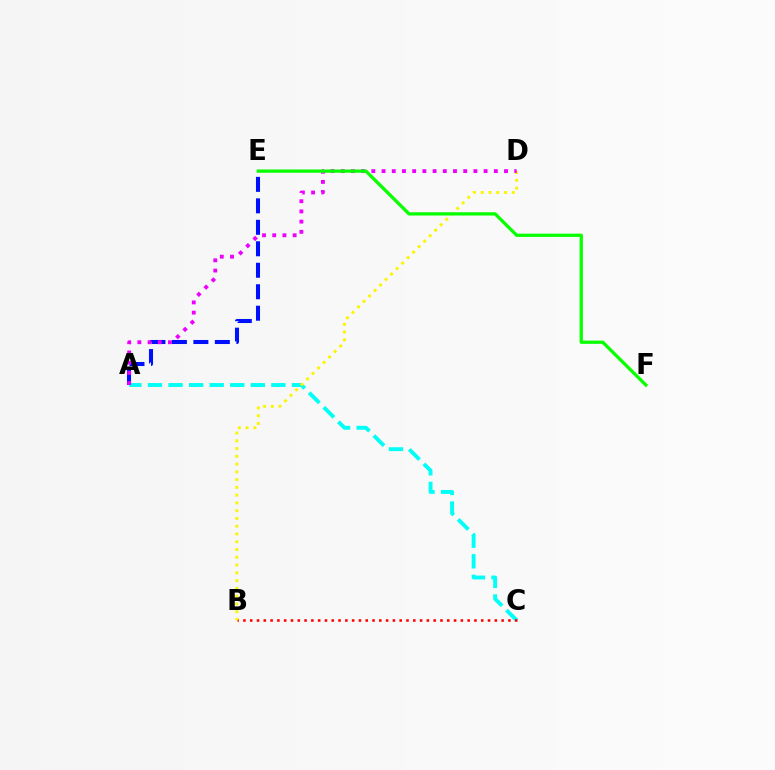{('A', 'C'): [{'color': '#00fff6', 'line_style': 'dashed', 'thickness': 2.8}], ('A', 'E'): [{'color': '#0010ff', 'line_style': 'dashed', 'thickness': 2.92}], ('B', 'C'): [{'color': '#ff0000', 'line_style': 'dotted', 'thickness': 1.85}], ('B', 'D'): [{'color': '#fcf500', 'line_style': 'dotted', 'thickness': 2.11}], ('A', 'D'): [{'color': '#ee00ff', 'line_style': 'dotted', 'thickness': 2.77}], ('E', 'F'): [{'color': '#08ff00', 'line_style': 'solid', 'thickness': 2.36}]}